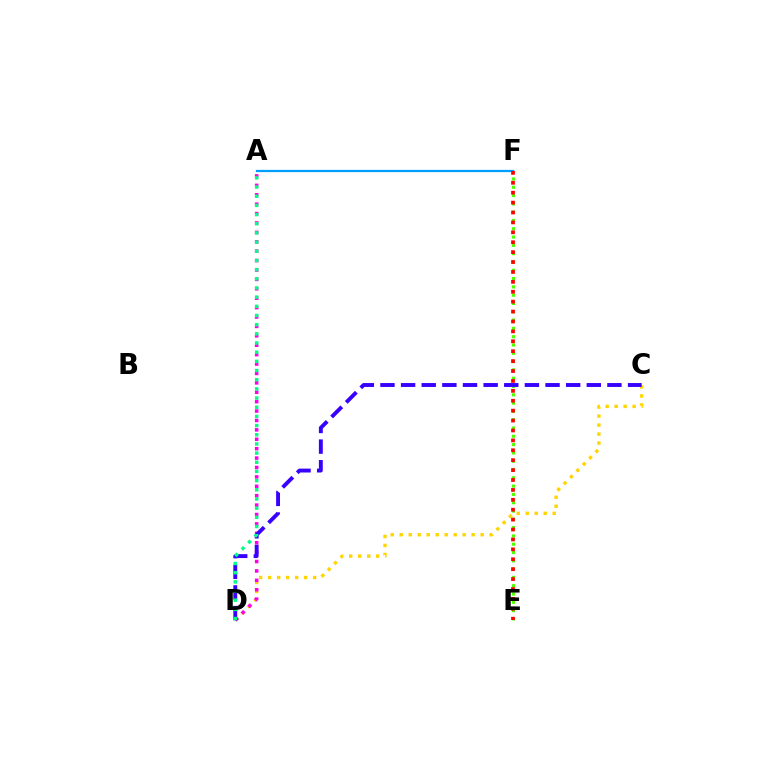{('C', 'D'): [{'color': '#ffd500', 'line_style': 'dotted', 'thickness': 2.44}, {'color': '#3700ff', 'line_style': 'dashed', 'thickness': 2.8}], ('A', 'D'): [{'color': '#ff00ed', 'line_style': 'dotted', 'thickness': 2.56}, {'color': '#00ff86', 'line_style': 'dotted', 'thickness': 2.49}], ('A', 'F'): [{'color': '#009eff', 'line_style': 'solid', 'thickness': 1.63}], ('E', 'F'): [{'color': '#4fff00', 'line_style': 'dotted', 'thickness': 2.26}, {'color': '#ff0000', 'line_style': 'dotted', 'thickness': 2.69}]}